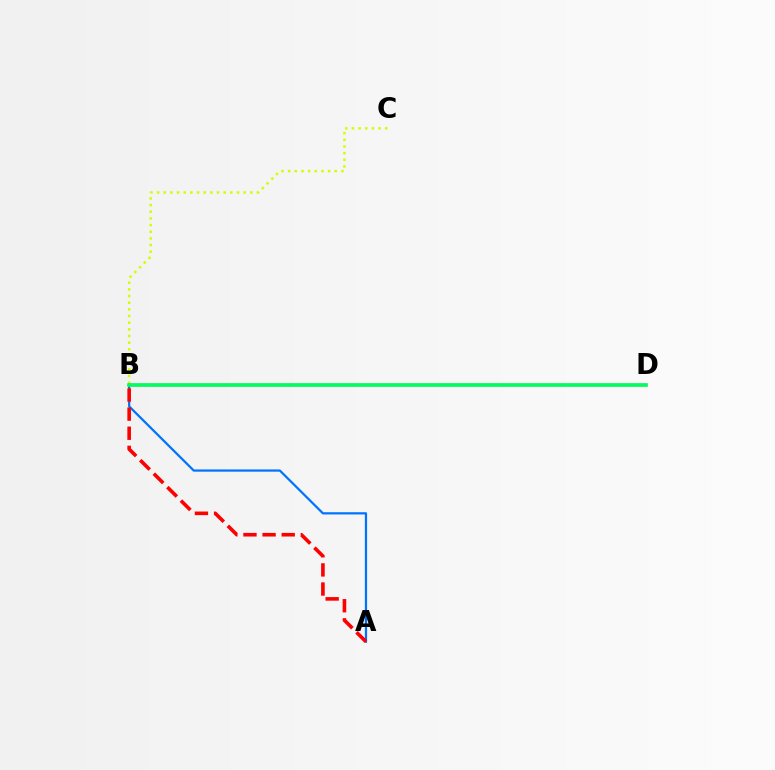{('B', 'C'): [{'color': '#d1ff00', 'line_style': 'dotted', 'thickness': 1.81}], ('A', 'B'): [{'color': '#0074ff', 'line_style': 'solid', 'thickness': 1.61}, {'color': '#ff0000', 'line_style': 'dashed', 'thickness': 2.6}], ('B', 'D'): [{'color': '#b900ff', 'line_style': 'solid', 'thickness': 1.74}, {'color': '#00ff5c', 'line_style': 'solid', 'thickness': 2.59}]}